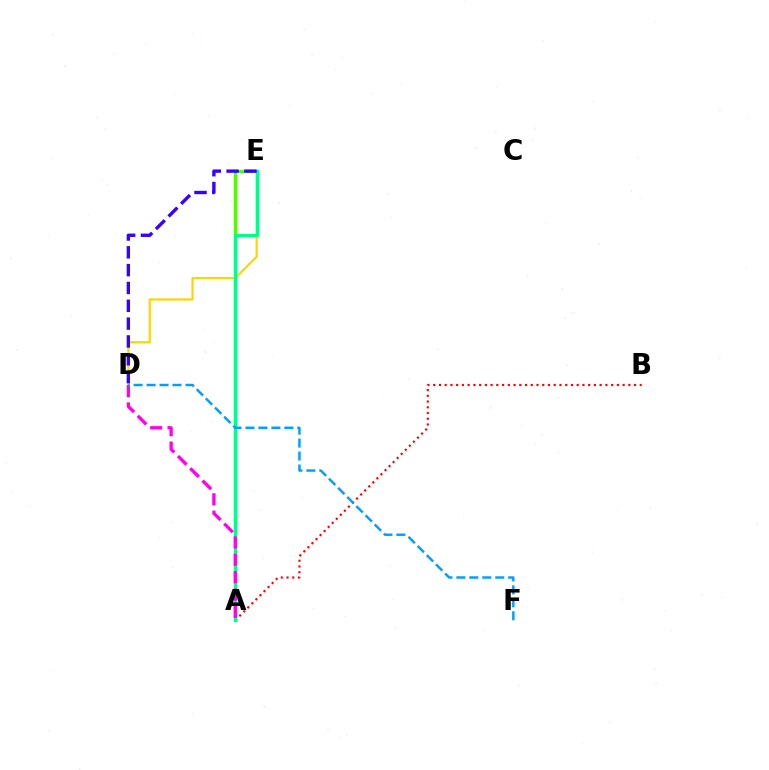{('A', 'E'): [{'color': '#4fff00', 'line_style': 'solid', 'thickness': 2.25}, {'color': '#00ff86', 'line_style': 'solid', 'thickness': 2.32}], ('D', 'E'): [{'color': '#ffd500', 'line_style': 'solid', 'thickness': 1.59}, {'color': '#3700ff', 'line_style': 'dashed', 'thickness': 2.42}], ('A', 'B'): [{'color': '#ff0000', 'line_style': 'dotted', 'thickness': 1.56}], ('A', 'D'): [{'color': '#ff00ed', 'line_style': 'dashed', 'thickness': 2.36}], ('D', 'F'): [{'color': '#009eff', 'line_style': 'dashed', 'thickness': 1.76}]}